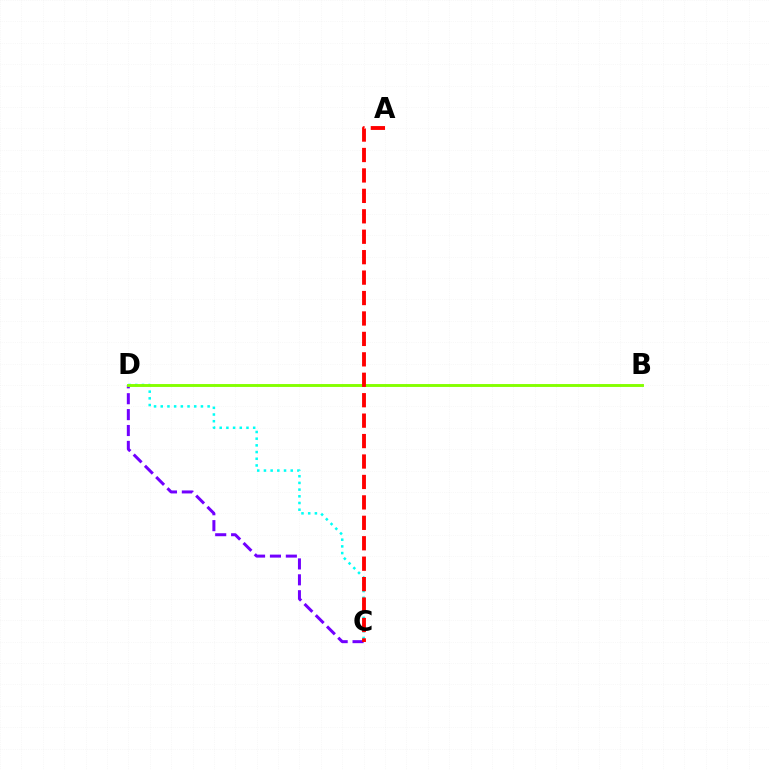{('C', 'D'): [{'color': '#7200ff', 'line_style': 'dashed', 'thickness': 2.16}, {'color': '#00fff6', 'line_style': 'dotted', 'thickness': 1.82}], ('B', 'D'): [{'color': '#84ff00', 'line_style': 'solid', 'thickness': 2.09}], ('A', 'C'): [{'color': '#ff0000', 'line_style': 'dashed', 'thickness': 2.78}]}